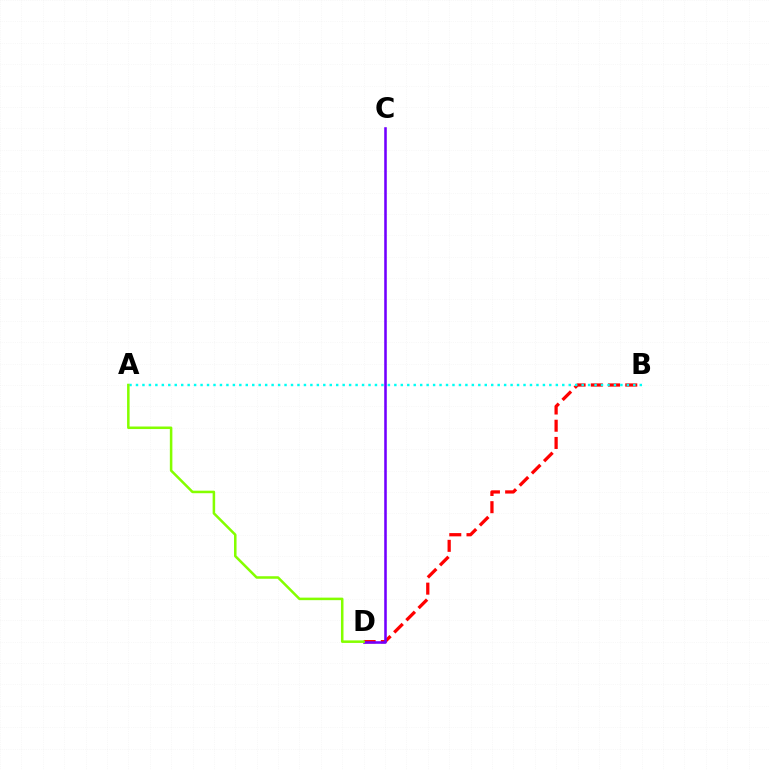{('B', 'D'): [{'color': '#ff0000', 'line_style': 'dashed', 'thickness': 2.34}], ('A', 'B'): [{'color': '#00fff6', 'line_style': 'dotted', 'thickness': 1.75}], ('C', 'D'): [{'color': '#7200ff', 'line_style': 'solid', 'thickness': 1.85}], ('A', 'D'): [{'color': '#84ff00', 'line_style': 'solid', 'thickness': 1.82}]}